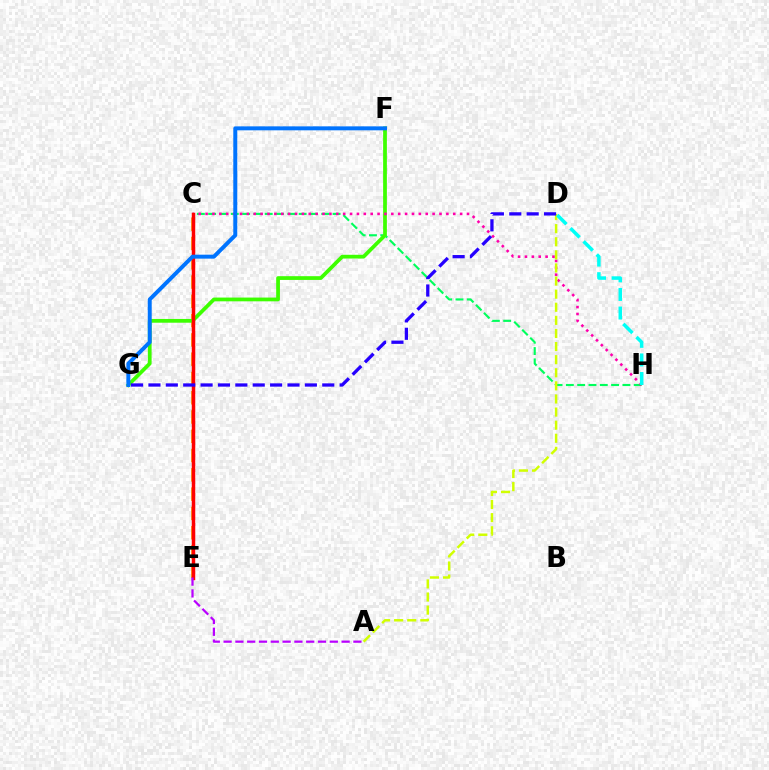{('C', 'E'): [{'color': '#ff9400', 'line_style': 'dashed', 'thickness': 2.62}, {'color': '#ff0000', 'line_style': 'solid', 'thickness': 2.5}], ('C', 'H'): [{'color': '#00ff5c', 'line_style': 'dashed', 'thickness': 1.54}, {'color': '#ff00ac', 'line_style': 'dotted', 'thickness': 1.87}], ('F', 'G'): [{'color': '#3dff00', 'line_style': 'solid', 'thickness': 2.7}, {'color': '#0074ff', 'line_style': 'solid', 'thickness': 2.86}], ('A', 'E'): [{'color': '#b900ff', 'line_style': 'dashed', 'thickness': 1.6}], ('A', 'D'): [{'color': '#d1ff00', 'line_style': 'dashed', 'thickness': 1.78}], ('D', 'H'): [{'color': '#00fff6', 'line_style': 'dashed', 'thickness': 2.52}], ('D', 'G'): [{'color': '#2500ff', 'line_style': 'dashed', 'thickness': 2.36}]}